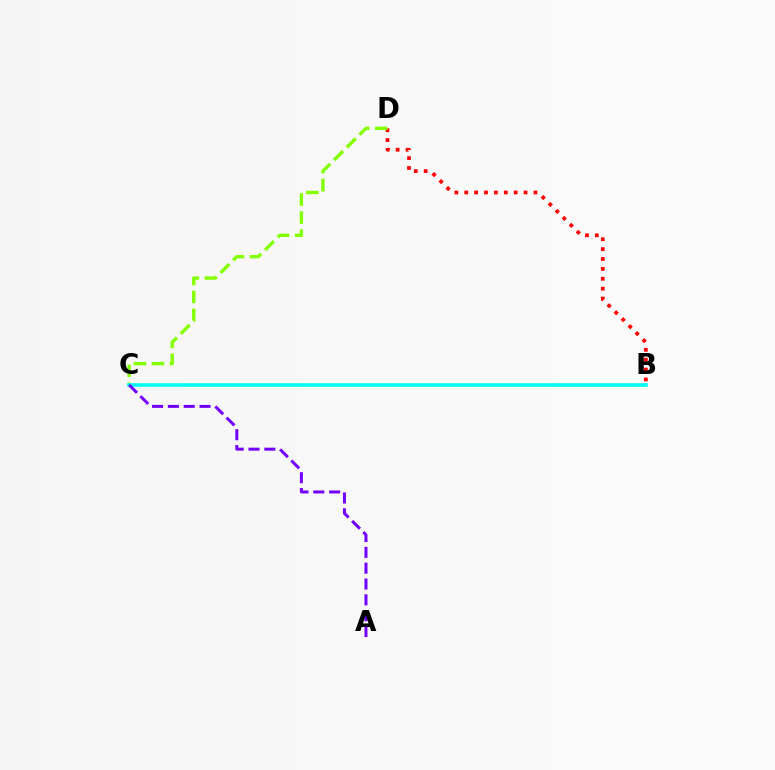{('B', 'D'): [{'color': '#ff0000', 'line_style': 'dotted', 'thickness': 2.69}], ('C', 'D'): [{'color': '#84ff00', 'line_style': 'dashed', 'thickness': 2.44}], ('B', 'C'): [{'color': '#00fff6', 'line_style': 'solid', 'thickness': 2.62}], ('A', 'C'): [{'color': '#7200ff', 'line_style': 'dashed', 'thickness': 2.15}]}